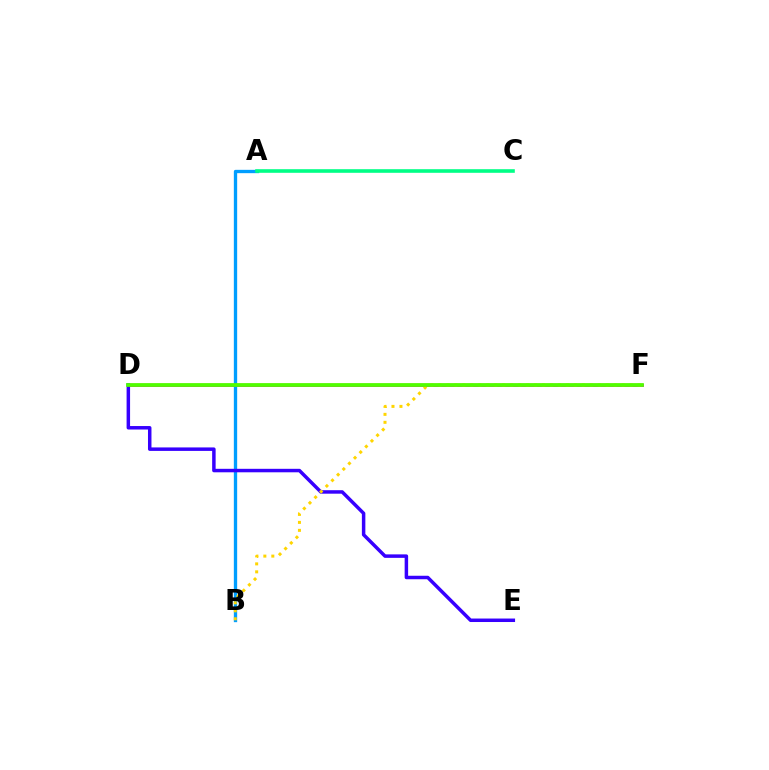{('D', 'F'): [{'color': '#ff00ed', 'line_style': 'solid', 'thickness': 2.07}, {'color': '#ff0000', 'line_style': 'solid', 'thickness': 1.66}, {'color': '#4fff00', 'line_style': 'solid', 'thickness': 2.69}], ('A', 'B'): [{'color': '#009eff', 'line_style': 'solid', 'thickness': 2.39}], ('A', 'C'): [{'color': '#00ff86', 'line_style': 'solid', 'thickness': 2.6}], ('D', 'E'): [{'color': '#3700ff', 'line_style': 'solid', 'thickness': 2.51}], ('B', 'F'): [{'color': '#ffd500', 'line_style': 'dotted', 'thickness': 2.17}]}